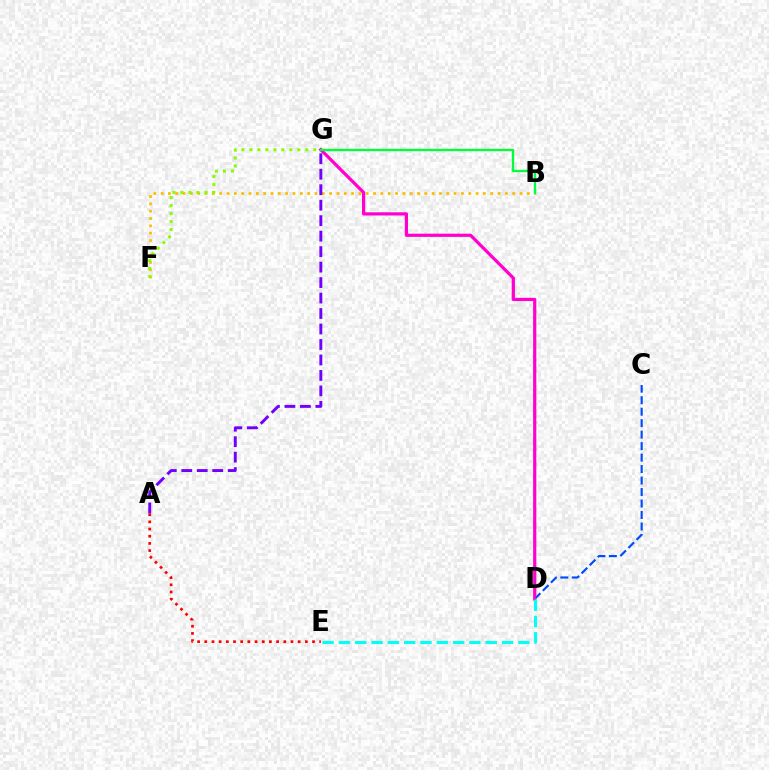{('C', 'D'): [{'color': '#004bff', 'line_style': 'dashed', 'thickness': 1.56}], ('B', 'F'): [{'color': '#ffbd00', 'line_style': 'dotted', 'thickness': 1.99}], ('A', 'E'): [{'color': '#ff0000', 'line_style': 'dotted', 'thickness': 1.95}], ('D', 'G'): [{'color': '#ff00cf', 'line_style': 'solid', 'thickness': 2.31}], ('F', 'G'): [{'color': '#84ff00', 'line_style': 'dotted', 'thickness': 2.17}], ('A', 'G'): [{'color': '#7200ff', 'line_style': 'dashed', 'thickness': 2.1}], ('B', 'G'): [{'color': '#00ff39', 'line_style': 'solid', 'thickness': 1.69}], ('D', 'E'): [{'color': '#00fff6', 'line_style': 'dashed', 'thickness': 2.22}]}